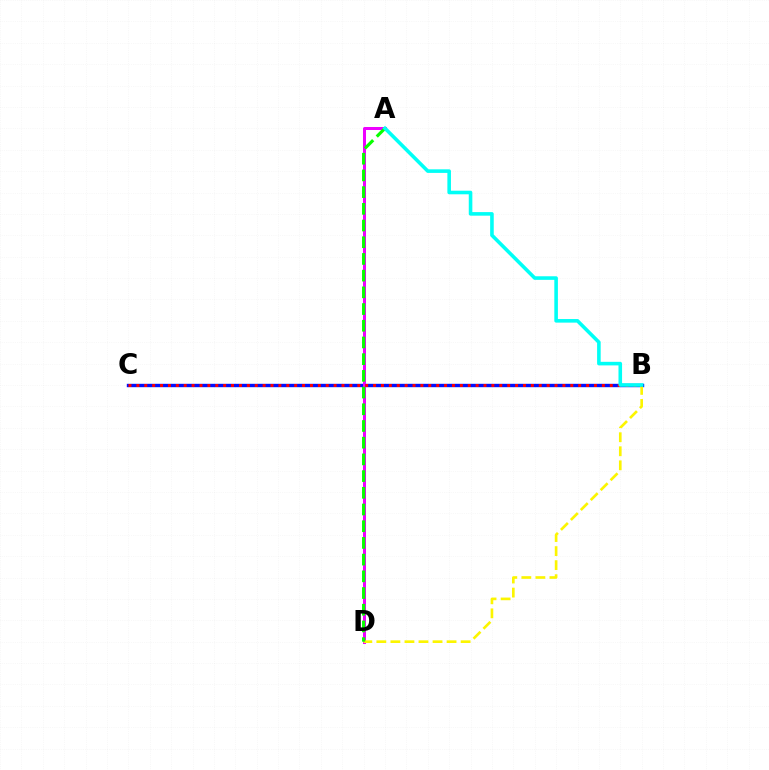{('B', 'C'): [{'color': '#0010ff', 'line_style': 'solid', 'thickness': 2.45}, {'color': '#ff0000', 'line_style': 'dotted', 'thickness': 2.14}], ('A', 'D'): [{'color': '#ee00ff', 'line_style': 'solid', 'thickness': 2.17}, {'color': '#08ff00', 'line_style': 'dashed', 'thickness': 2.27}], ('B', 'D'): [{'color': '#fcf500', 'line_style': 'dashed', 'thickness': 1.91}], ('A', 'B'): [{'color': '#00fff6', 'line_style': 'solid', 'thickness': 2.58}]}